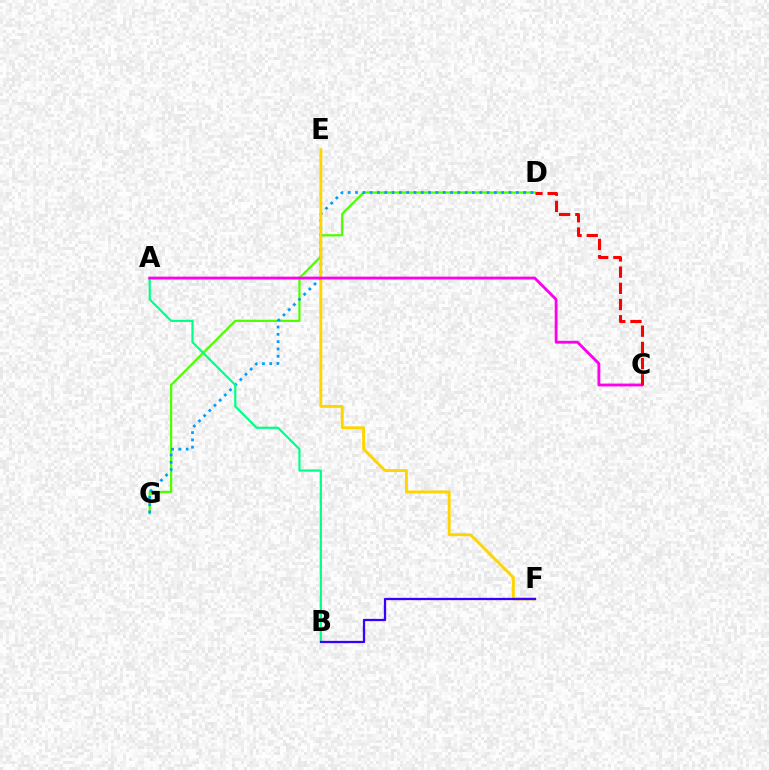{('D', 'G'): [{'color': '#4fff00', 'line_style': 'solid', 'thickness': 1.61}, {'color': '#009eff', 'line_style': 'dotted', 'thickness': 1.99}], ('A', 'B'): [{'color': '#00ff86', 'line_style': 'solid', 'thickness': 1.59}], ('E', 'F'): [{'color': '#ffd500', 'line_style': 'solid', 'thickness': 2.09}], ('B', 'F'): [{'color': '#3700ff', 'line_style': 'solid', 'thickness': 1.63}], ('A', 'C'): [{'color': '#ff00ed', 'line_style': 'solid', 'thickness': 2.04}], ('C', 'D'): [{'color': '#ff0000', 'line_style': 'dashed', 'thickness': 2.2}]}